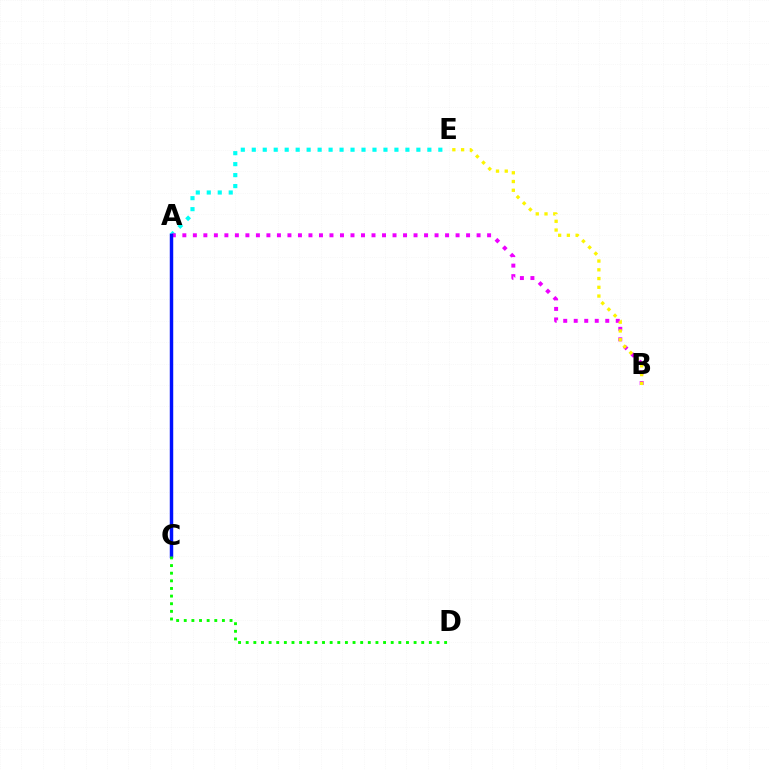{('A', 'E'): [{'color': '#00fff6', 'line_style': 'dotted', 'thickness': 2.98}], ('A', 'B'): [{'color': '#ee00ff', 'line_style': 'dotted', 'thickness': 2.86}], ('A', 'C'): [{'color': '#ff0000', 'line_style': 'dotted', 'thickness': 2.16}, {'color': '#0010ff', 'line_style': 'solid', 'thickness': 2.48}], ('B', 'E'): [{'color': '#fcf500', 'line_style': 'dotted', 'thickness': 2.38}], ('C', 'D'): [{'color': '#08ff00', 'line_style': 'dotted', 'thickness': 2.07}]}